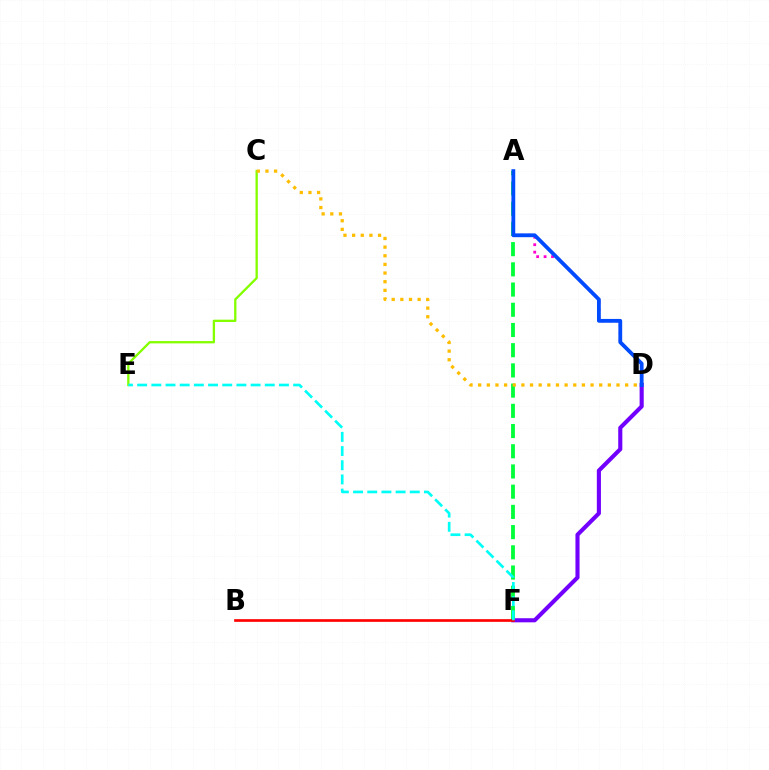{('D', 'F'): [{'color': '#7200ff', 'line_style': 'solid', 'thickness': 2.95}], ('A', 'D'): [{'color': '#ff00cf', 'line_style': 'dotted', 'thickness': 2.02}, {'color': '#004bff', 'line_style': 'solid', 'thickness': 2.74}], ('C', 'E'): [{'color': '#84ff00', 'line_style': 'solid', 'thickness': 1.67}], ('A', 'F'): [{'color': '#00ff39', 'line_style': 'dashed', 'thickness': 2.75}], ('C', 'D'): [{'color': '#ffbd00', 'line_style': 'dotted', 'thickness': 2.35}], ('B', 'F'): [{'color': '#ff0000', 'line_style': 'solid', 'thickness': 1.92}], ('E', 'F'): [{'color': '#00fff6', 'line_style': 'dashed', 'thickness': 1.93}]}